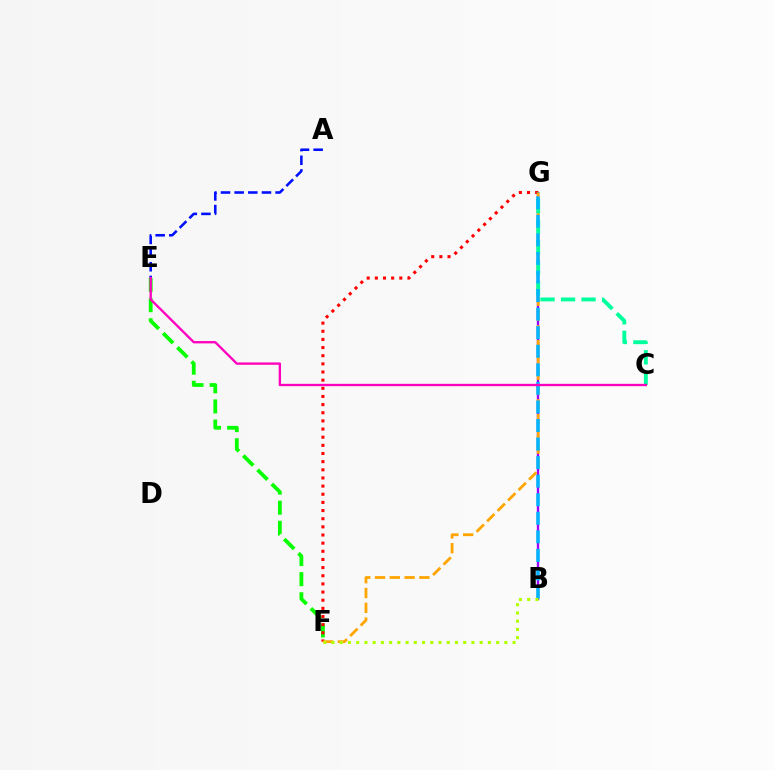{('E', 'F'): [{'color': '#08ff00', 'line_style': 'dashed', 'thickness': 2.73}], ('A', 'E'): [{'color': '#0010ff', 'line_style': 'dashed', 'thickness': 1.85}], ('B', 'G'): [{'color': '#9b00ff', 'line_style': 'solid', 'thickness': 1.69}, {'color': '#00b5ff', 'line_style': 'dashed', 'thickness': 2.52}], ('F', 'G'): [{'color': '#ff0000', 'line_style': 'dotted', 'thickness': 2.21}, {'color': '#ffa500', 'line_style': 'dashed', 'thickness': 2.01}], ('C', 'G'): [{'color': '#00ff9d', 'line_style': 'dashed', 'thickness': 2.79}], ('C', 'E'): [{'color': '#ff00bd', 'line_style': 'solid', 'thickness': 1.68}], ('B', 'F'): [{'color': '#b3ff00', 'line_style': 'dotted', 'thickness': 2.24}]}